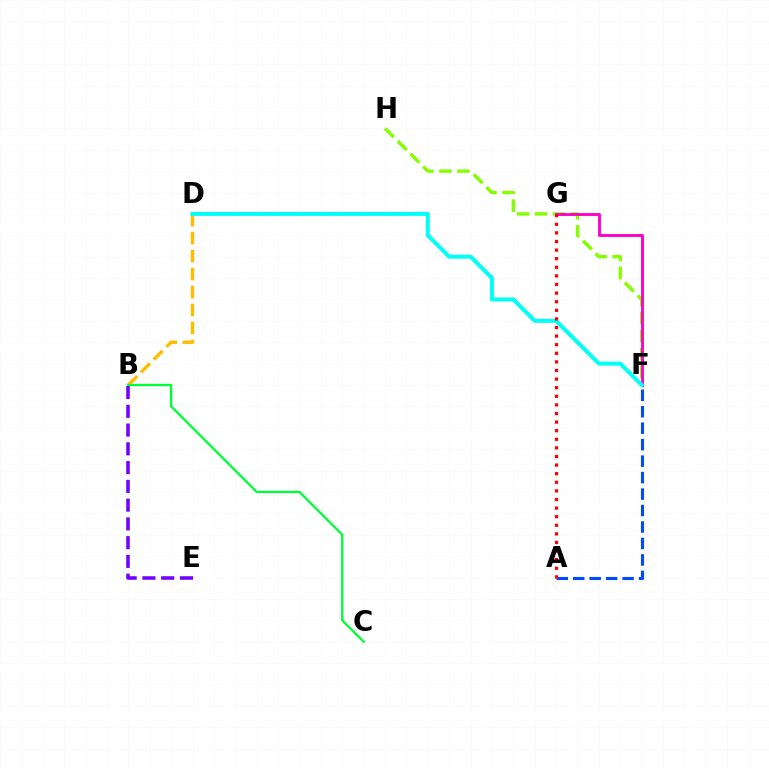{('A', 'F'): [{'color': '#004bff', 'line_style': 'dashed', 'thickness': 2.24}], ('F', 'H'): [{'color': '#84ff00', 'line_style': 'dashed', 'thickness': 2.44}], ('B', 'D'): [{'color': '#ffbd00', 'line_style': 'dashed', 'thickness': 2.44}], ('F', 'G'): [{'color': '#ff00cf', 'line_style': 'solid', 'thickness': 2.09}], ('B', 'C'): [{'color': '#00ff39', 'line_style': 'solid', 'thickness': 1.67}], ('D', 'F'): [{'color': '#00fff6', 'line_style': 'solid', 'thickness': 2.89}], ('B', 'E'): [{'color': '#7200ff', 'line_style': 'dashed', 'thickness': 2.55}], ('A', 'G'): [{'color': '#ff0000', 'line_style': 'dotted', 'thickness': 2.34}]}